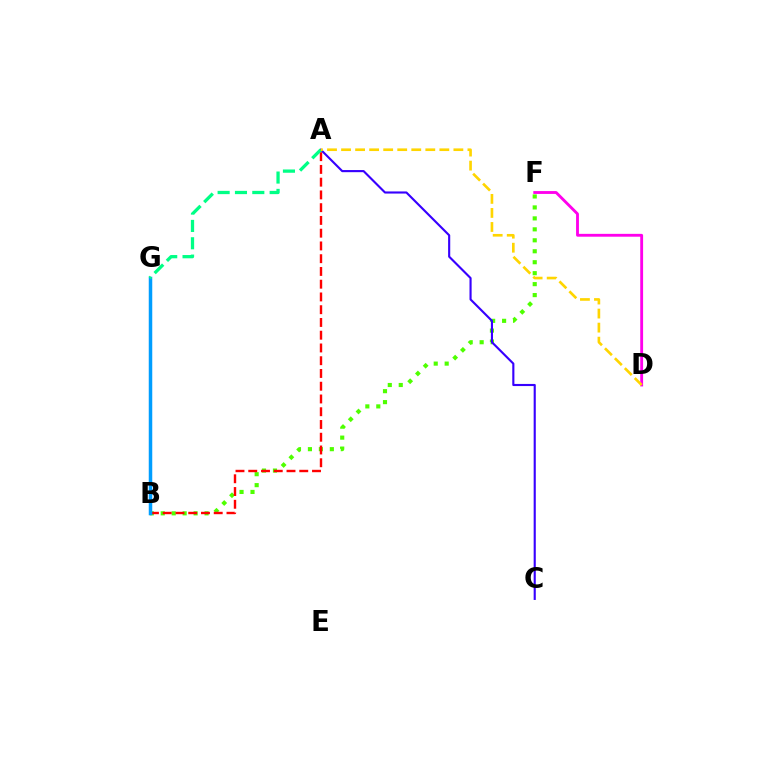{('B', 'F'): [{'color': '#4fff00', 'line_style': 'dotted', 'thickness': 2.98}], ('A', 'B'): [{'color': '#ff0000', 'line_style': 'dashed', 'thickness': 1.73}], ('D', 'F'): [{'color': '#ff00ed', 'line_style': 'solid', 'thickness': 2.05}], ('A', 'C'): [{'color': '#3700ff', 'line_style': 'solid', 'thickness': 1.53}], ('B', 'G'): [{'color': '#009eff', 'line_style': 'solid', 'thickness': 2.52}], ('A', 'G'): [{'color': '#00ff86', 'line_style': 'dashed', 'thickness': 2.36}], ('A', 'D'): [{'color': '#ffd500', 'line_style': 'dashed', 'thickness': 1.91}]}